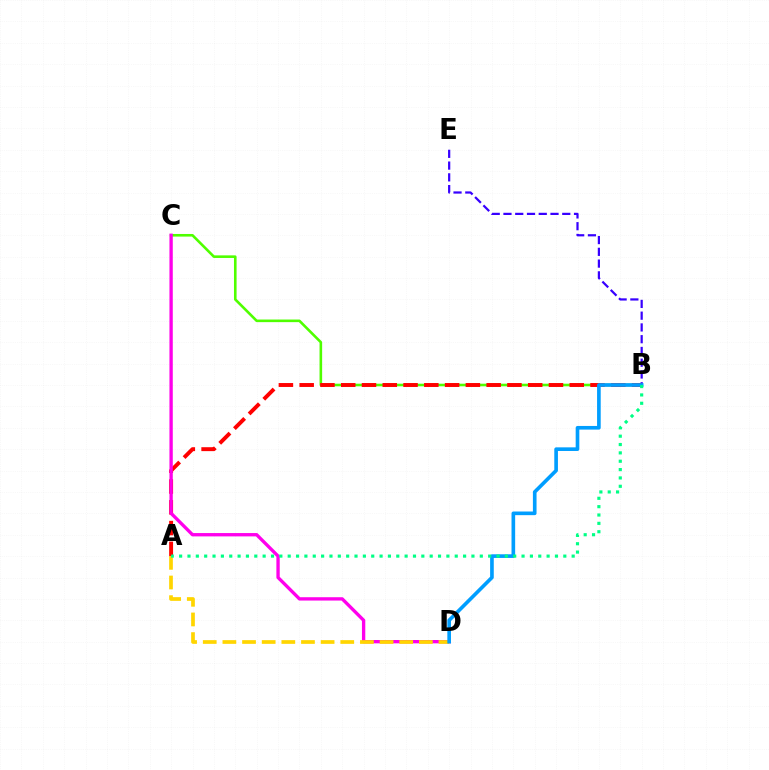{('B', 'C'): [{'color': '#4fff00', 'line_style': 'solid', 'thickness': 1.88}], ('B', 'E'): [{'color': '#3700ff', 'line_style': 'dashed', 'thickness': 1.6}], ('A', 'B'): [{'color': '#ff0000', 'line_style': 'dashed', 'thickness': 2.82}, {'color': '#00ff86', 'line_style': 'dotted', 'thickness': 2.27}], ('C', 'D'): [{'color': '#ff00ed', 'line_style': 'solid', 'thickness': 2.4}], ('A', 'D'): [{'color': '#ffd500', 'line_style': 'dashed', 'thickness': 2.67}], ('B', 'D'): [{'color': '#009eff', 'line_style': 'solid', 'thickness': 2.62}]}